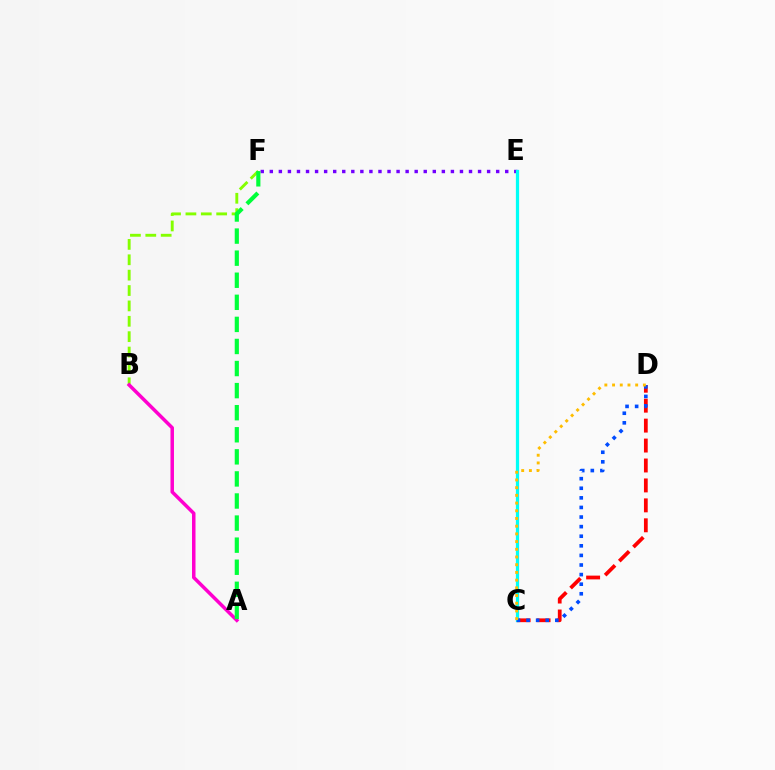{('E', 'F'): [{'color': '#7200ff', 'line_style': 'dotted', 'thickness': 2.46}], ('C', 'D'): [{'color': '#ff0000', 'line_style': 'dashed', 'thickness': 2.71}, {'color': '#004bff', 'line_style': 'dotted', 'thickness': 2.61}, {'color': '#ffbd00', 'line_style': 'dotted', 'thickness': 2.09}], ('B', 'F'): [{'color': '#84ff00', 'line_style': 'dashed', 'thickness': 2.09}], ('C', 'E'): [{'color': '#00fff6', 'line_style': 'solid', 'thickness': 2.33}], ('A', 'B'): [{'color': '#ff00cf', 'line_style': 'solid', 'thickness': 2.52}], ('A', 'F'): [{'color': '#00ff39', 'line_style': 'dashed', 'thickness': 3.0}]}